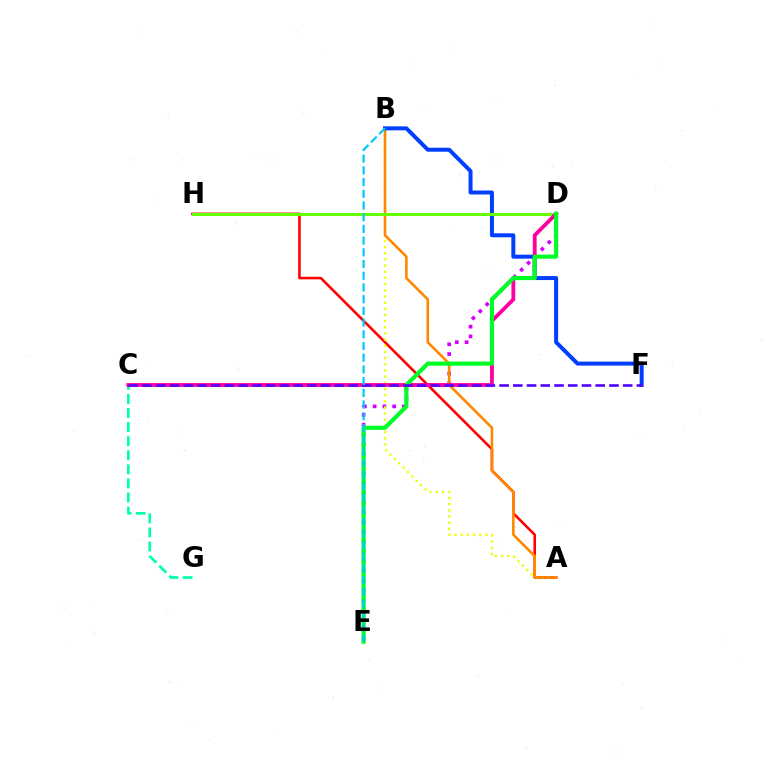{('D', 'E'): [{'color': '#d600ff', 'line_style': 'dotted', 'thickness': 2.65}, {'color': '#00ff27', 'line_style': 'solid', 'thickness': 2.98}], ('A', 'H'): [{'color': '#ff0000', 'line_style': 'solid', 'thickness': 1.86}], ('A', 'B'): [{'color': '#eeff00', 'line_style': 'dotted', 'thickness': 1.68}, {'color': '#ff8800', 'line_style': 'solid', 'thickness': 1.87}], ('C', 'G'): [{'color': '#00ffaf', 'line_style': 'dashed', 'thickness': 1.91}], ('B', 'F'): [{'color': '#003fff', 'line_style': 'solid', 'thickness': 2.86}], ('D', 'H'): [{'color': '#66ff00', 'line_style': 'solid', 'thickness': 2.16}], ('C', 'D'): [{'color': '#ff00a0', 'line_style': 'solid', 'thickness': 2.75}], ('C', 'F'): [{'color': '#4f00ff', 'line_style': 'dashed', 'thickness': 1.87}], ('B', 'E'): [{'color': '#00c7ff', 'line_style': 'dashed', 'thickness': 1.59}]}